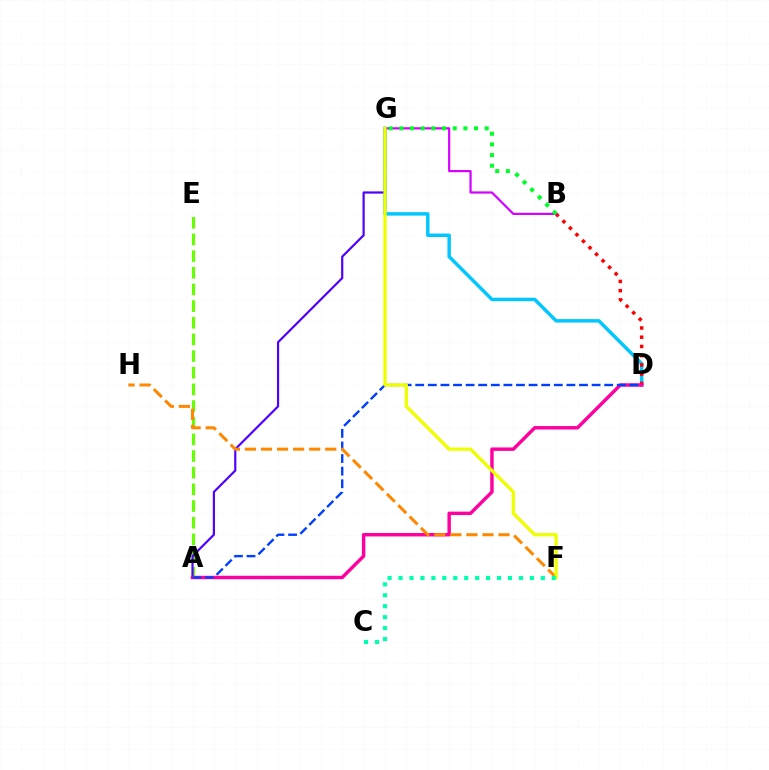{('A', 'E'): [{'color': '#66ff00', 'line_style': 'dashed', 'thickness': 2.26}], ('D', 'G'): [{'color': '#00c7ff', 'line_style': 'solid', 'thickness': 2.48}], ('A', 'G'): [{'color': '#4f00ff', 'line_style': 'solid', 'thickness': 1.58}], ('B', 'D'): [{'color': '#ff0000', 'line_style': 'dotted', 'thickness': 2.51}], ('A', 'D'): [{'color': '#ff00a0', 'line_style': 'solid', 'thickness': 2.47}, {'color': '#003fff', 'line_style': 'dashed', 'thickness': 1.71}], ('F', 'H'): [{'color': '#ff8800', 'line_style': 'dashed', 'thickness': 2.18}], ('B', 'G'): [{'color': '#d600ff', 'line_style': 'solid', 'thickness': 1.58}, {'color': '#00ff27', 'line_style': 'dotted', 'thickness': 2.9}], ('F', 'G'): [{'color': '#eeff00', 'line_style': 'solid', 'thickness': 2.35}], ('C', 'F'): [{'color': '#00ffaf', 'line_style': 'dotted', 'thickness': 2.97}]}